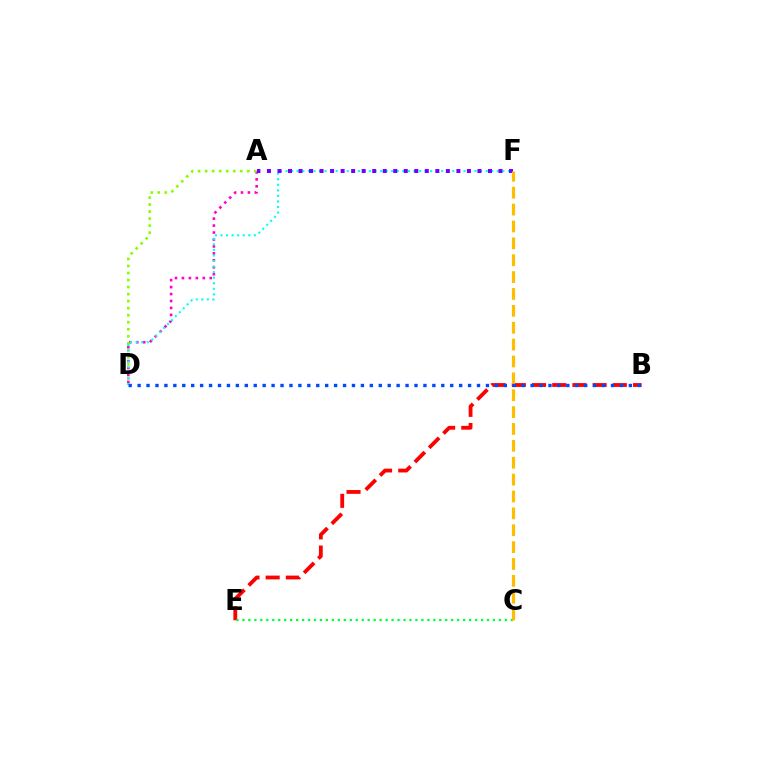{('A', 'D'): [{'color': '#ff00cf', 'line_style': 'dotted', 'thickness': 1.89}, {'color': '#84ff00', 'line_style': 'dotted', 'thickness': 1.91}], ('B', 'E'): [{'color': '#ff0000', 'line_style': 'dashed', 'thickness': 2.74}], ('D', 'F'): [{'color': '#00fff6', 'line_style': 'dotted', 'thickness': 1.51}], ('C', 'E'): [{'color': '#00ff39', 'line_style': 'dotted', 'thickness': 1.62}], ('A', 'F'): [{'color': '#7200ff', 'line_style': 'dotted', 'thickness': 2.86}], ('C', 'F'): [{'color': '#ffbd00', 'line_style': 'dashed', 'thickness': 2.29}], ('B', 'D'): [{'color': '#004bff', 'line_style': 'dotted', 'thickness': 2.43}]}